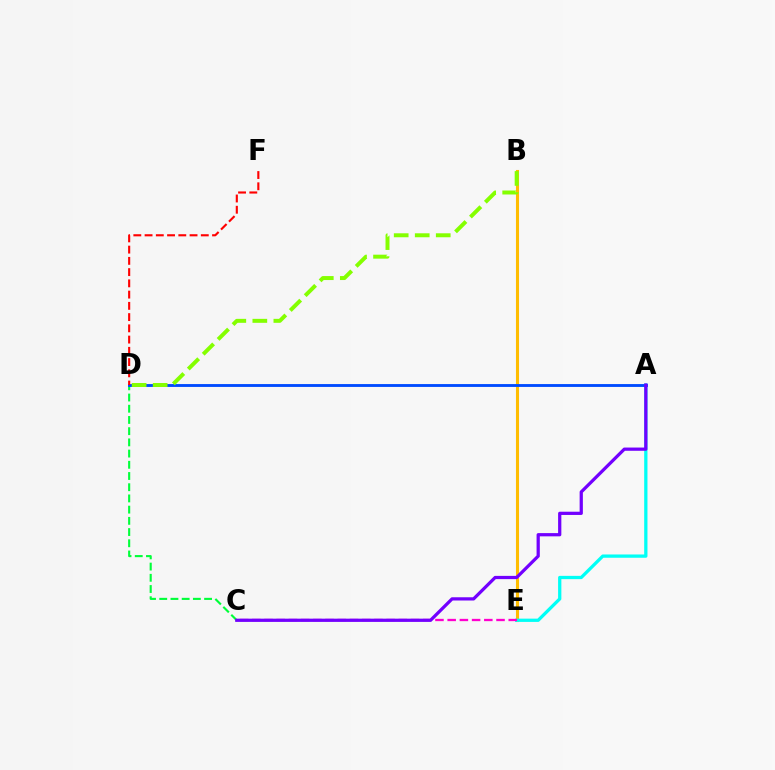{('B', 'E'): [{'color': '#ffbd00', 'line_style': 'solid', 'thickness': 2.21}], ('A', 'E'): [{'color': '#00fff6', 'line_style': 'solid', 'thickness': 2.36}], ('C', 'D'): [{'color': '#00ff39', 'line_style': 'dashed', 'thickness': 1.52}], ('A', 'D'): [{'color': '#004bff', 'line_style': 'solid', 'thickness': 2.06}], ('D', 'F'): [{'color': '#ff0000', 'line_style': 'dashed', 'thickness': 1.53}], ('B', 'D'): [{'color': '#84ff00', 'line_style': 'dashed', 'thickness': 2.86}], ('C', 'E'): [{'color': '#ff00cf', 'line_style': 'dashed', 'thickness': 1.66}], ('A', 'C'): [{'color': '#7200ff', 'line_style': 'solid', 'thickness': 2.33}]}